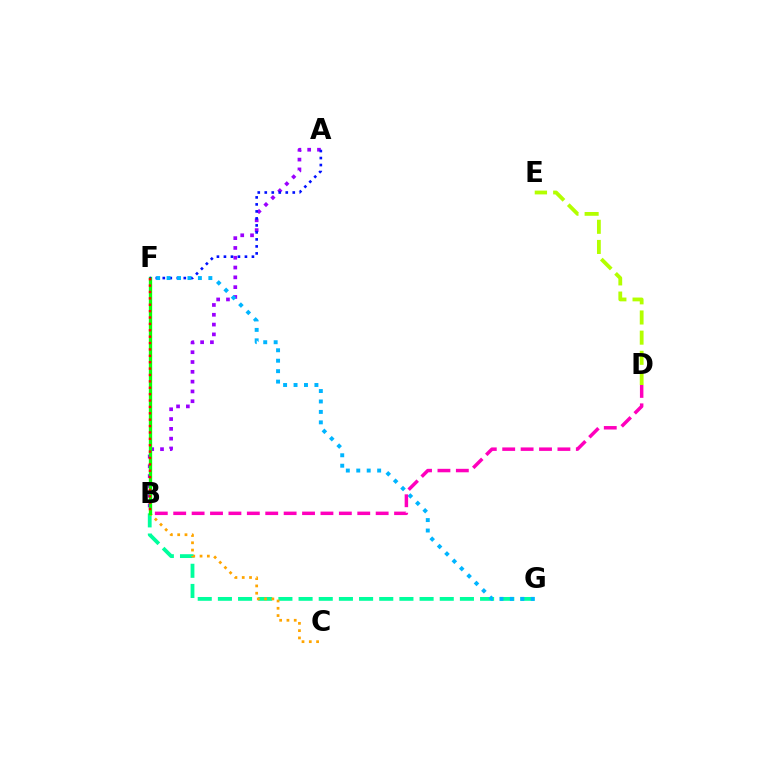{('B', 'G'): [{'color': '#00ff9d', 'line_style': 'dashed', 'thickness': 2.74}], ('A', 'B'): [{'color': '#9b00ff', 'line_style': 'dotted', 'thickness': 2.66}], ('B', 'C'): [{'color': '#ffa500', 'line_style': 'dotted', 'thickness': 1.98}], ('B', 'F'): [{'color': '#08ff00', 'line_style': 'solid', 'thickness': 2.39}, {'color': '#ff0000', 'line_style': 'dotted', 'thickness': 1.73}], ('A', 'F'): [{'color': '#0010ff', 'line_style': 'dotted', 'thickness': 1.9}], ('D', 'E'): [{'color': '#b3ff00', 'line_style': 'dashed', 'thickness': 2.74}], ('F', 'G'): [{'color': '#00b5ff', 'line_style': 'dotted', 'thickness': 2.84}], ('B', 'D'): [{'color': '#ff00bd', 'line_style': 'dashed', 'thickness': 2.5}]}